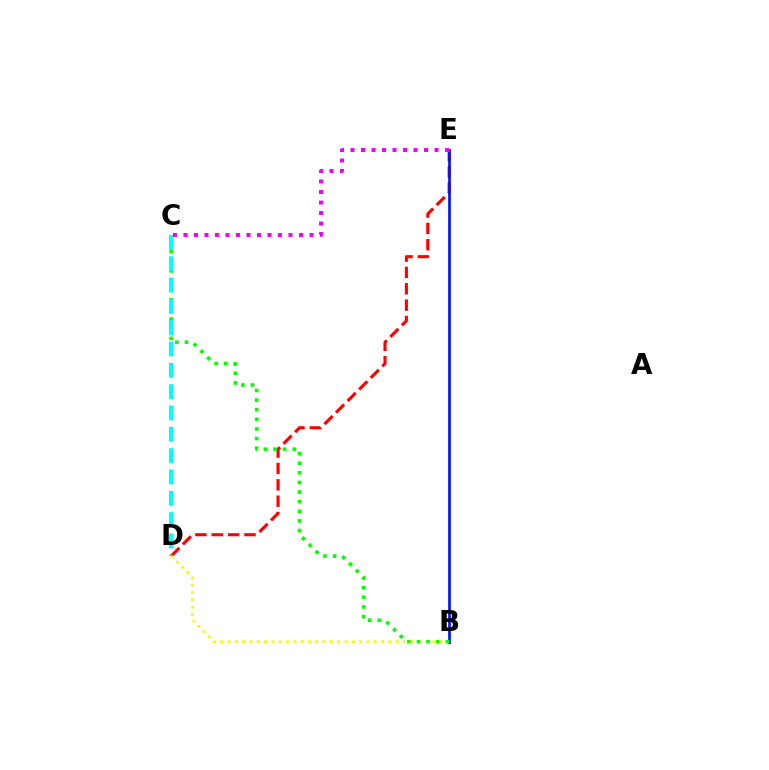{('D', 'E'): [{'color': '#ff0000', 'line_style': 'dashed', 'thickness': 2.22}], ('B', 'E'): [{'color': '#0010ff', 'line_style': 'solid', 'thickness': 1.93}], ('B', 'D'): [{'color': '#fcf500', 'line_style': 'dotted', 'thickness': 1.99}], ('C', 'E'): [{'color': '#ee00ff', 'line_style': 'dotted', 'thickness': 2.85}], ('B', 'C'): [{'color': '#08ff00', 'line_style': 'dotted', 'thickness': 2.62}], ('C', 'D'): [{'color': '#00fff6', 'line_style': 'dashed', 'thickness': 2.9}]}